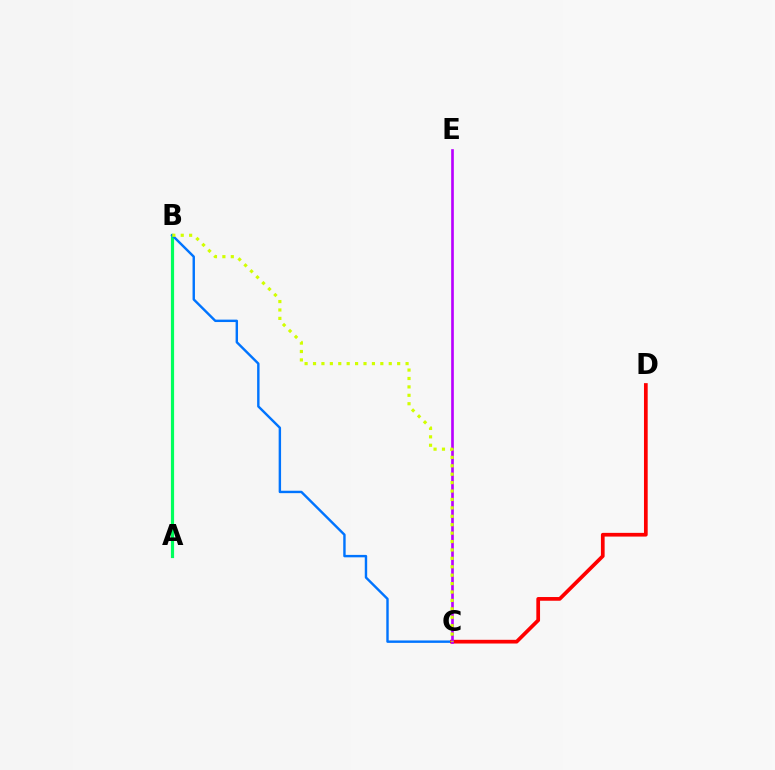{('A', 'B'): [{'color': '#00ff5c', 'line_style': 'solid', 'thickness': 2.29}], ('B', 'C'): [{'color': '#0074ff', 'line_style': 'solid', 'thickness': 1.74}, {'color': '#d1ff00', 'line_style': 'dotted', 'thickness': 2.29}], ('C', 'D'): [{'color': '#ff0000', 'line_style': 'solid', 'thickness': 2.67}], ('C', 'E'): [{'color': '#b900ff', 'line_style': 'solid', 'thickness': 1.91}]}